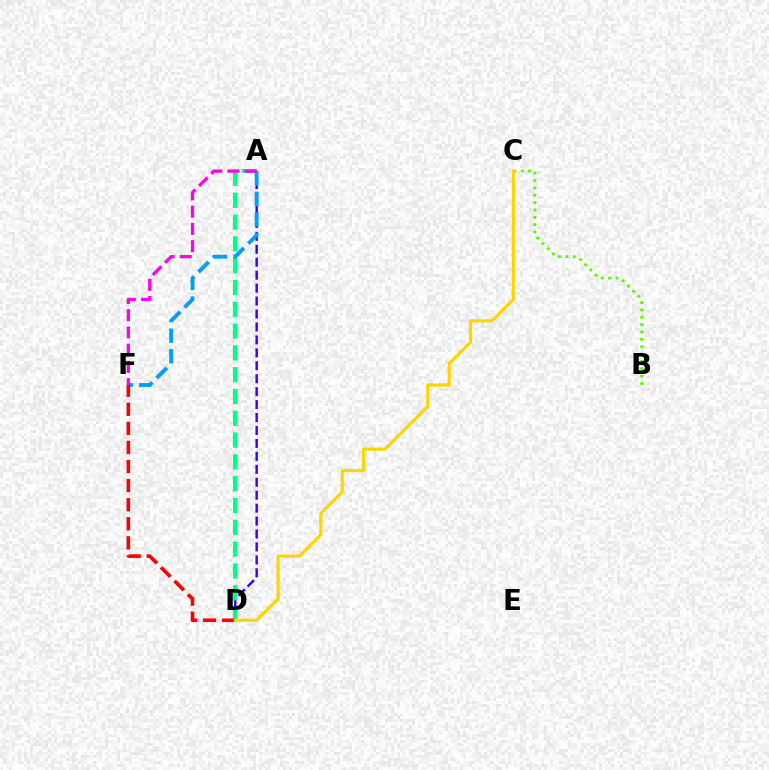{('A', 'D'): [{'color': '#3700ff', 'line_style': 'dashed', 'thickness': 1.76}, {'color': '#00ff86', 'line_style': 'dashed', 'thickness': 2.96}], ('B', 'C'): [{'color': '#4fff00', 'line_style': 'dotted', 'thickness': 2.0}], ('A', 'F'): [{'color': '#009eff', 'line_style': 'dashed', 'thickness': 2.79}, {'color': '#ff00ed', 'line_style': 'dashed', 'thickness': 2.34}], ('D', 'F'): [{'color': '#ff0000', 'line_style': 'dashed', 'thickness': 2.59}], ('C', 'D'): [{'color': '#ffd500', 'line_style': 'solid', 'thickness': 2.28}]}